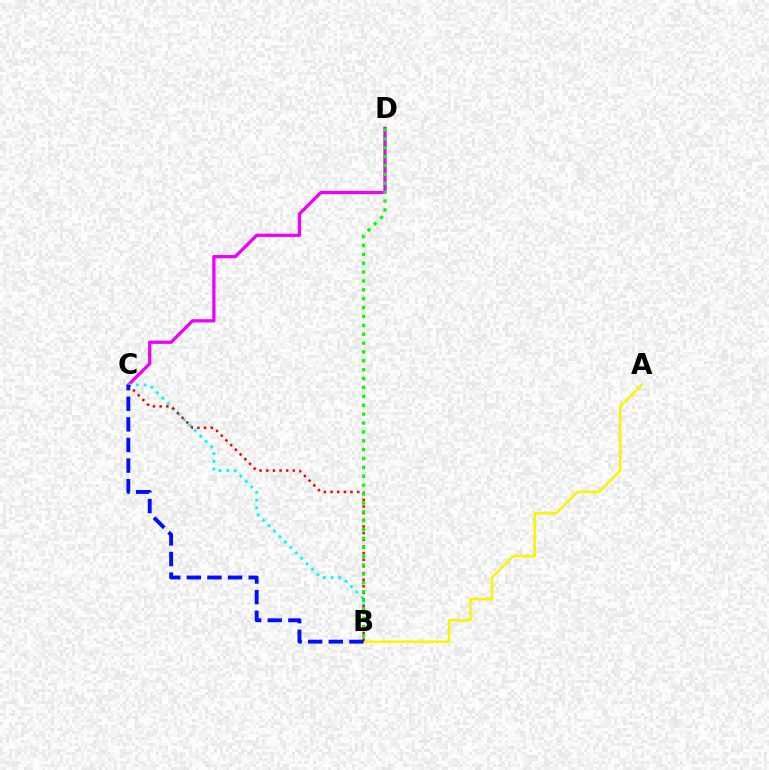{('A', 'B'): [{'color': '#fcf500', 'line_style': 'solid', 'thickness': 1.82}], ('C', 'D'): [{'color': '#ee00ff', 'line_style': 'solid', 'thickness': 2.35}], ('B', 'C'): [{'color': '#00fff6', 'line_style': 'dotted', 'thickness': 2.09}, {'color': '#ff0000', 'line_style': 'dotted', 'thickness': 1.81}, {'color': '#0010ff', 'line_style': 'dashed', 'thickness': 2.8}], ('B', 'D'): [{'color': '#08ff00', 'line_style': 'dotted', 'thickness': 2.41}]}